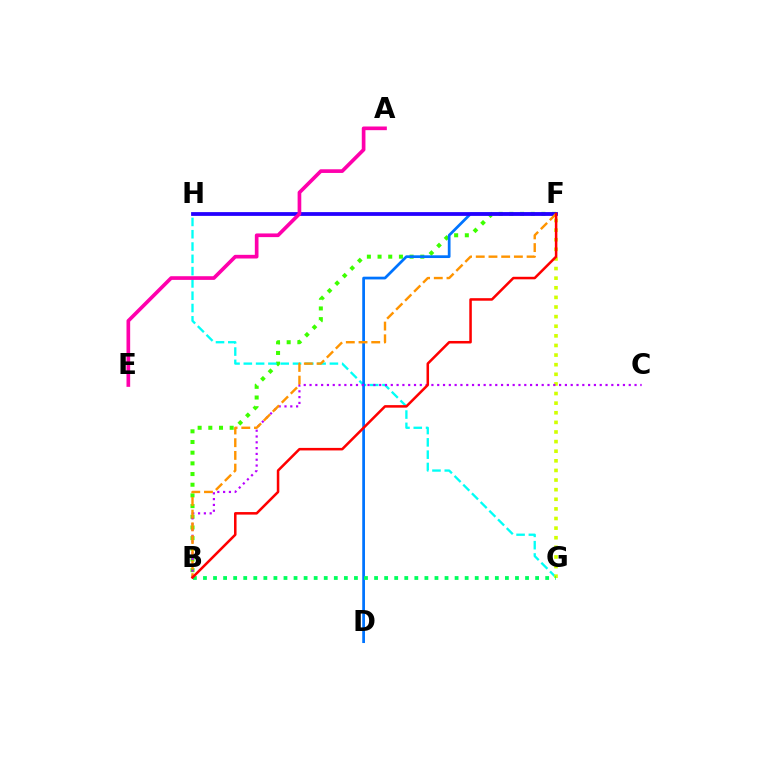{('B', 'F'): [{'color': '#3dff00', 'line_style': 'dotted', 'thickness': 2.9}, {'color': '#ff9400', 'line_style': 'dashed', 'thickness': 1.73}, {'color': '#ff0000', 'line_style': 'solid', 'thickness': 1.82}], ('G', 'H'): [{'color': '#00fff6', 'line_style': 'dashed', 'thickness': 1.67}], ('F', 'G'): [{'color': '#d1ff00', 'line_style': 'dotted', 'thickness': 2.61}], ('D', 'F'): [{'color': '#0074ff', 'line_style': 'solid', 'thickness': 1.97}], ('B', 'C'): [{'color': '#b900ff', 'line_style': 'dotted', 'thickness': 1.58}], ('F', 'H'): [{'color': '#2500ff', 'line_style': 'solid', 'thickness': 2.71}], ('A', 'E'): [{'color': '#ff00ac', 'line_style': 'solid', 'thickness': 2.64}], ('B', 'G'): [{'color': '#00ff5c', 'line_style': 'dotted', 'thickness': 2.73}]}